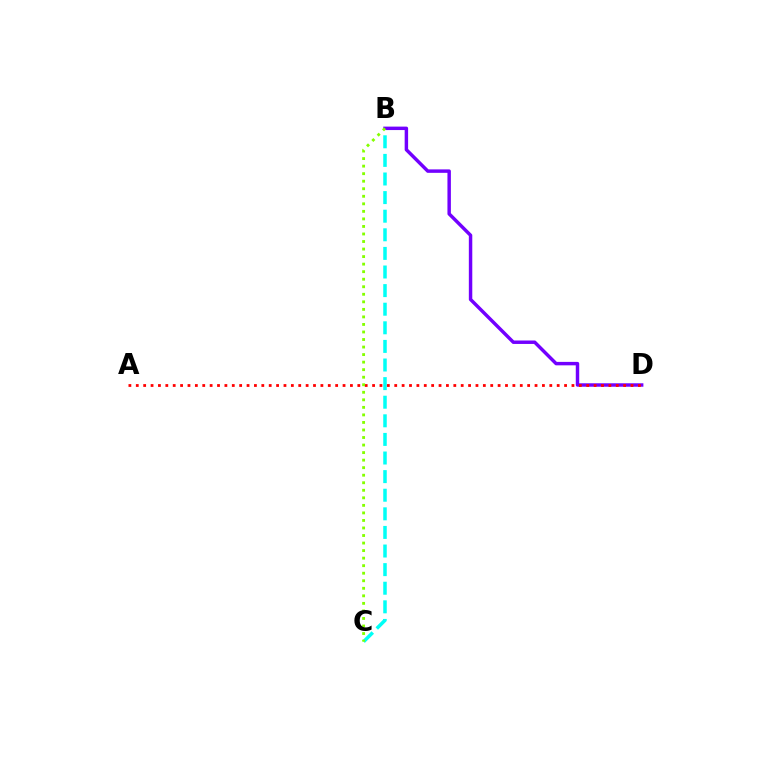{('B', 'C'): [{'color': '#00fff6', 'line_style': 'dashed', 'thickness': 2.53}, {'color': '#84ff00', 'line_style': 'dotted', 'thickness': 2.05}], ('B', 'D'): [{'color': '#7200ff', 'line_style': 'solid', 'thickness': 2.48}], ('A', 'D'): [{'color': '#ff0000', 'line_style': 'dotted', 'thickness': 2.01}]}